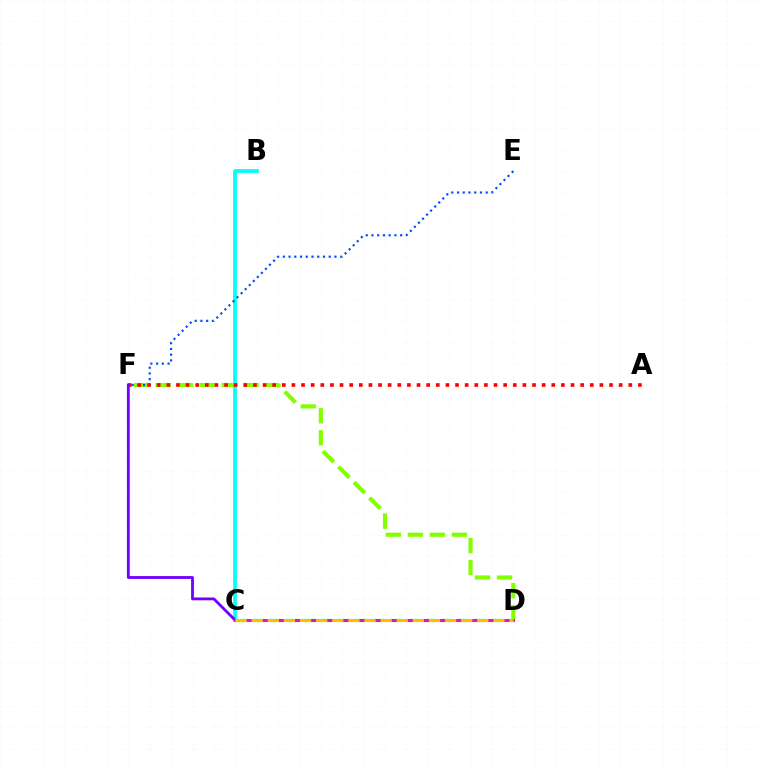{('C', 'D'): [{'color': '#00ff39', 'line_style': 'dashed', 'thickness': 2.32}, {'color': '#ff00cf', 'line_style': 'solid', 'thickness': 2.1}, {'color': '#ffbd00', 'line_style': 'dashed', 'thickness': 2.19}], ('D', 'F'): [{'color': '#84ff00', 'line_style': 'dashed', 'thickness': 2.99}], ('B', 'C'): [{'color': '#00fff6', 'line_style': 'solid', 'thickness': 2.7}], ('E', 'F'): [{'color': '#004bff', 'line_style': 'dotted', 'thickness': 1.56}], ('A', 'F'): [{'color': '#ff0000', 'line_style': 'dotted', 'thickness': 2.61}], ('C', 'F'): [{'color': '#7200ff', 'line_style': 'solid', 'thickness': 2.03}]}